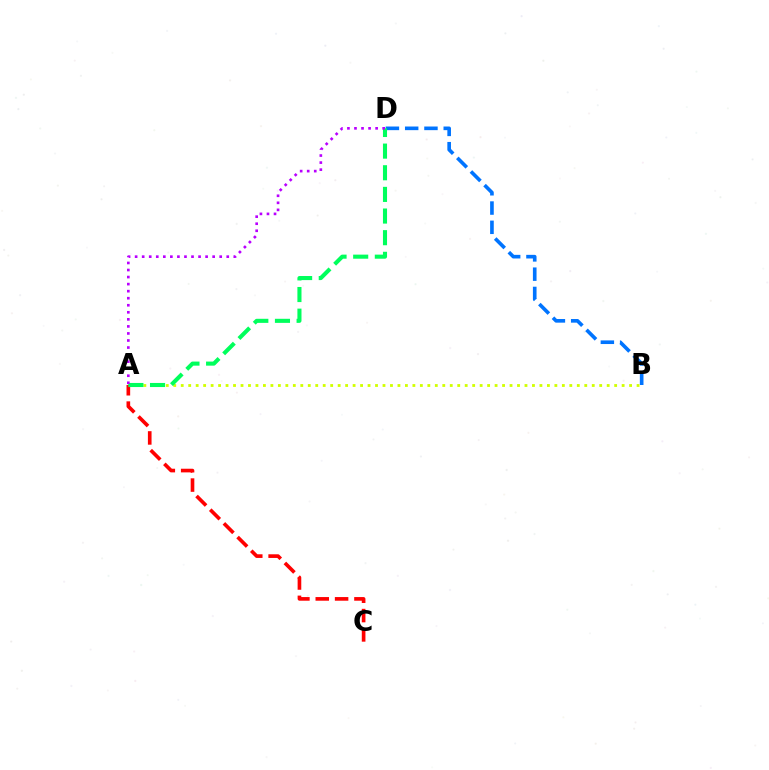{('B', 'D'): [{'color': '#0074ff', 'line_style': 'dashed', 'thickness': 2.62}], ('A', 'B'): [{'color': '#d1ff00', 'line_style': 'dotted', 'thickness': 2.03}], ('A', 'C'): [{'color': '#ff0000', 'line_style': 'dashed', 'thickness': 2.63}], ('A', 'D'): [{'color': '#00ff5c', 'line_style': 'dashed', 'thickness': 2.94}, {'color': '#b900ff', 'line_style': 'dotted', 'thickness': 1.91}]}